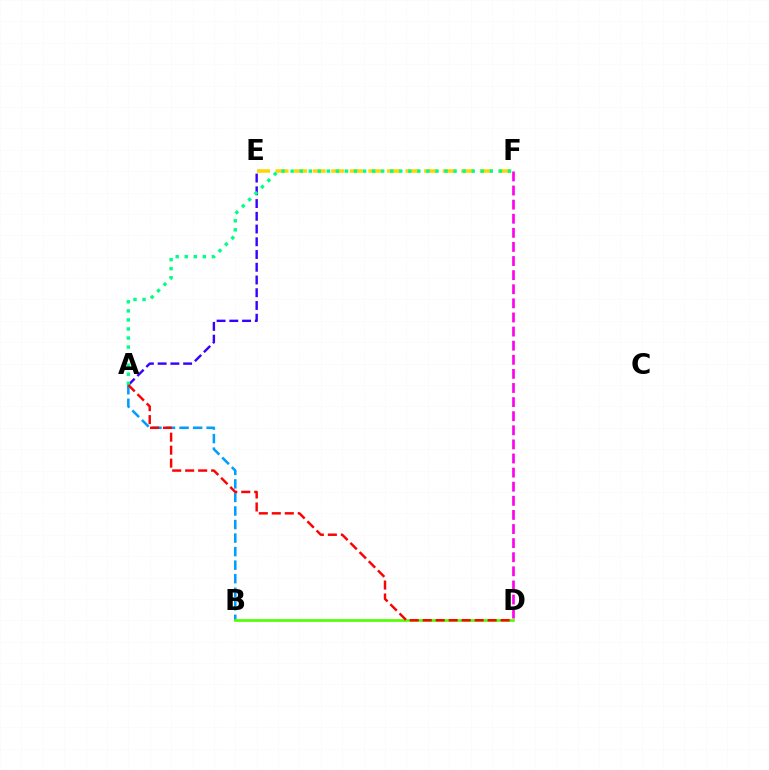{('D', 'F'): [{'color': '#ff00ed', 'line_style': 'dashed', 'thickness': 1.92}], ('A', 'B'): [{'color': '#009eff', 'line_style': 'dashed', 'thickness': 1.84}], ('E', 'F'): [{'color': '#ffd500', 'line_style': 'dashed', 'thickness': 2.52}], ('B', 'D'): [{'color': '#4fff00', 'line_style': 'solid', 'thickness': 1.92}], ('A', 'E'): [{'color': '#3700ff', 'line_style': 'dashed', 'thickness': 1.73}], ('A', 'F'): [{'color': '#00ff86', 'line_style': 'dotted', 'thickness': 2.46}], ('A', 'D'): [{'color': '#ff0000', 'line_style': 'dashed', 'thickness': 1.76}]}